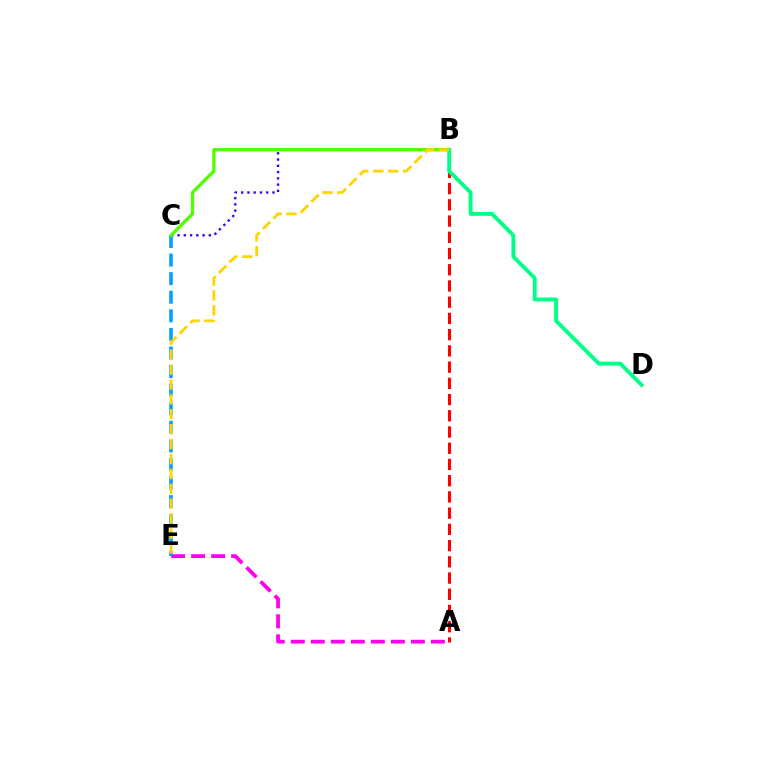{('A', 'E'): [{'color': '#ff00ed', 'line_style': 'dashed', 'thickness': 2.72}], ('A', 'B'): [{'color': '#ff0000', 'line_style': 'dashed', 'thickness': 2.2}], ('C', 'E'): [{'color': '#009eff', 'line_style': 'dashed', 'thickness': 2.52}], ('B', 'C'): [{'color': '#3700ff', 'line_style': 'dotted', 'thickness': 1.7}, {'color': '#4fff00', 'line_style': 'solid', 'thickness': 2.38}], ('B', 'D'): [{'color': '#00ff86', 'line_style': 'solid', 'thickness': 2.78}], ('B', 'E'): [{'color': '#ffd500', 'line_style': 'dashed', 'thickness': 2.03}]}